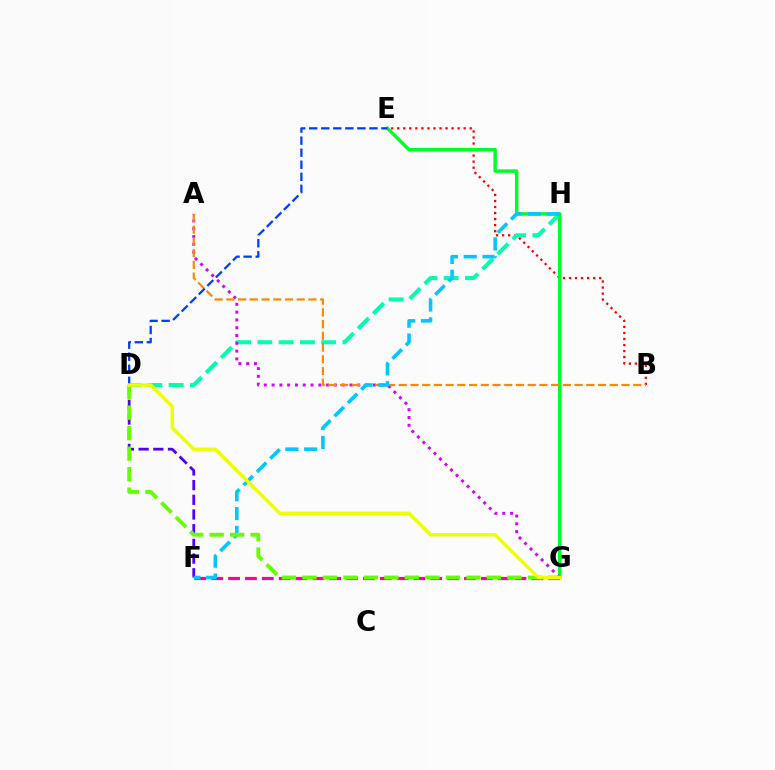{('B', 'E'): [{'color': '#ff0000', 'line_style': 'dotted', 'thickness': 1.64}], ('D', 'F'): [{'color': '#4f00ff', 'line_style': 'dashed', 'thickness': 2.0}], ('D', 'H'): [{'color': '#00ffaf', 'line_style': 'dashed', 'thickness': 2.89}], ('E', 'G'): [{'color': '#00ff27', 'line_style': 'solid', 'thickness': 2.48}], ('F', 'G'): [{'color': '#ff00a0', 'line_style': 'dashed', 'thickness': 2.29}], ('A', 'G'): [{'color': '#d600ff', 'line_style': 'dotted', 'thickness': 2.12}], ('A', 'B'): [{'color': '#ff8800', 'line_style': 'dashed', 'thickness': 1.59}], ('F', 'H'): [{'color': '#00c7ff', 'line_style': 'dashed', 'thickness': 2.56}], ('D', 'G'): [{'color': '#66ff00', 'line_style': 'dashed', 'thickness': 2.78}, {'color': '#eeff00', 'line_style': 'solid', 'thickness': 2.48}], ('D', 'E'): [{'color': '#003fff', 'line_style': 'dashed', 'thickness': 1.64}]}